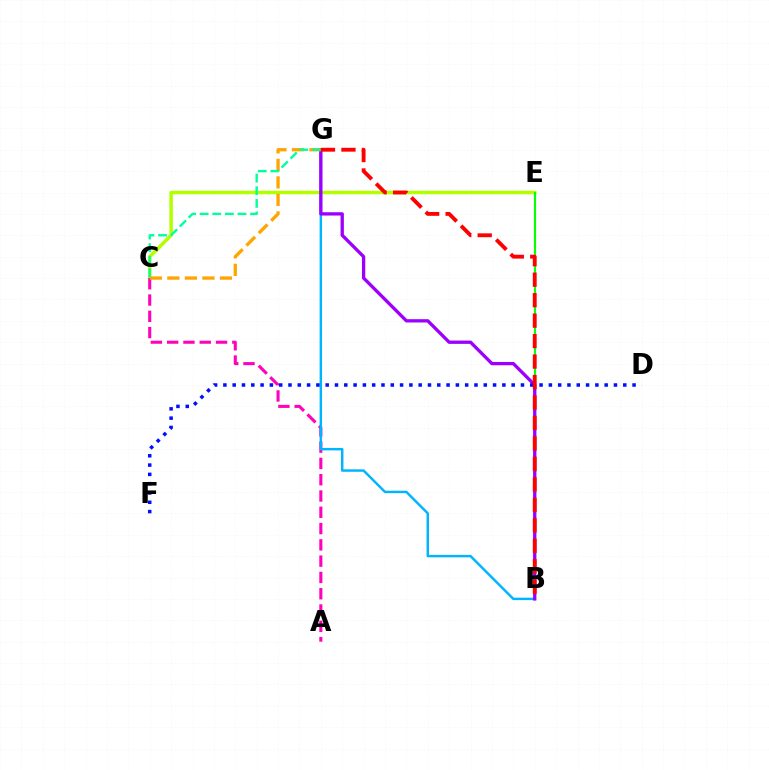{('C', 'E'): [{'color': '#b3ff00', 'line_style': 'solid', 'thickness': 2.52}], ('B', 'E'): [{'color': '#08ff00', 'line_style': 'solid', 'thickness': 1.55}], ('A', 'C'): [{'color': '#ff00bd', 'line_style': 'dashed', 'thickness': 2.21}], ('B', 'G'): [{'color': '#00b5ff', 'line_style': 'solid', 'thickness': 1.76}, {'color': '#9b00ff', 'line_style': 'solid', 'thickness': 2.38}, {'color': '#ff0000', 'line_style': 'dashed', 'thickness': 2.78}], ('C', 'G'): [{'color': '#ffa500', 'line_style': 'dashed', 'thickness': 2.38}, {'color': '#00ff9d', 'line_style': 'dashed', 'thickness': 1.71}], ('D', 'F'): [{'color': '#0010ff', 'line_style': 'dotted', 'thickness': 2.53}]}